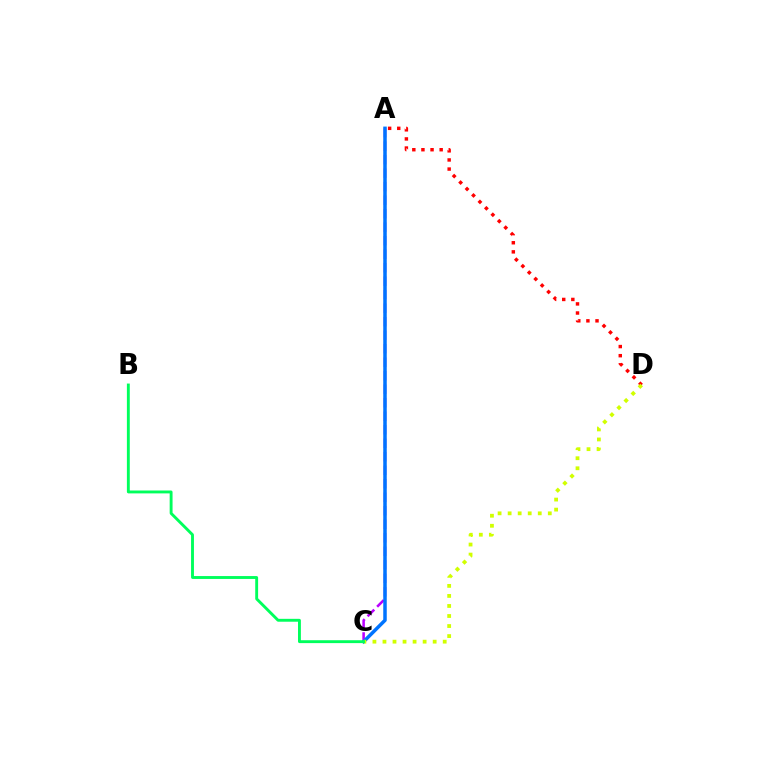{('A', 'C'): [{'color': '#b900ff', 'line_style': 'dashed', 'thickness': 1.83}, {'color': '#0074ff', 'line_style': 'solid', 'thickness': 2.52}], ('A', 'D'): [{'color': '#ff0000', 'line_style': 'dotted', 'thickness': 2.48}], ('C', 'D'): [{'color': '#d1ff00', 'line_style': 'dotted', 'thickness': 2.73}], ('B', 'C'): [{'color': '#00ff5c', 'line_style': 'solid', 'thickness': 2.08}]}